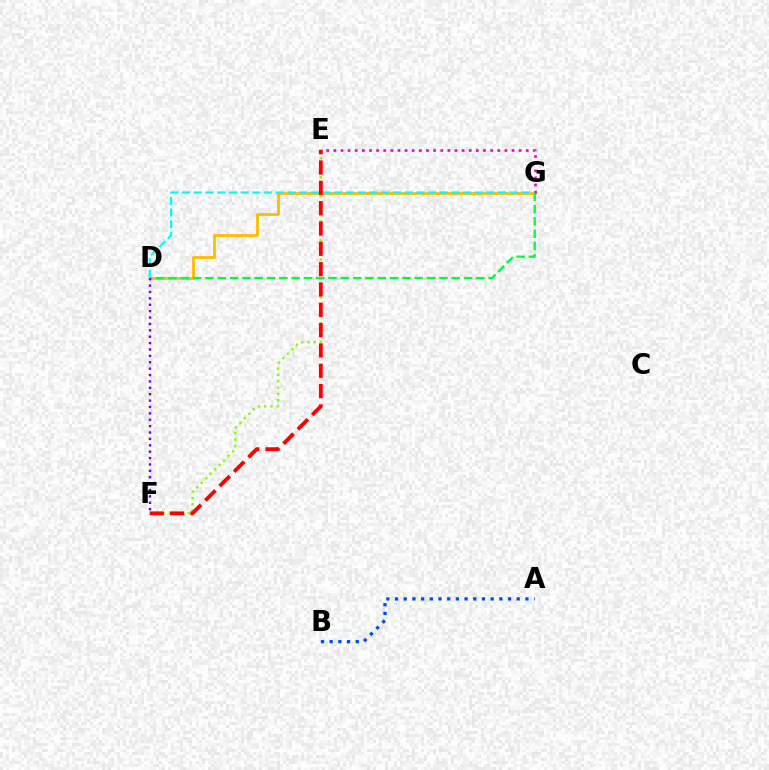{('A', 'B'): [{'color': '#004bff', 'line_style': 'dotted', 'thickness': 2.36}], ('E', 'F'): [{'color': '#84ff00', 'line_style': 'dotted', 'thickness': 1.72}, {'color': '#ff0000', 'line_style': 'dashed', 'thickness': 2.76}], ('D', 'G'): [{'color': '#ffbd00', 'line_style': 'solid', 'thickness': 2.02}, {'color': '#00ff39', 'line_style': 'dashed', 'thickness': 1.67}, {'color': '#00fff6', 'line_style': 'dashed', 'thickness': 1.59}], ('E', 'G'): [{'color': '#ff00cf', 'line_style': 'dotted', 'thickness': 1.94}], ('D', 'F'): [{'color': '#7200ff', 'line_style': 'dotted', 'thickness': 1.74}]}